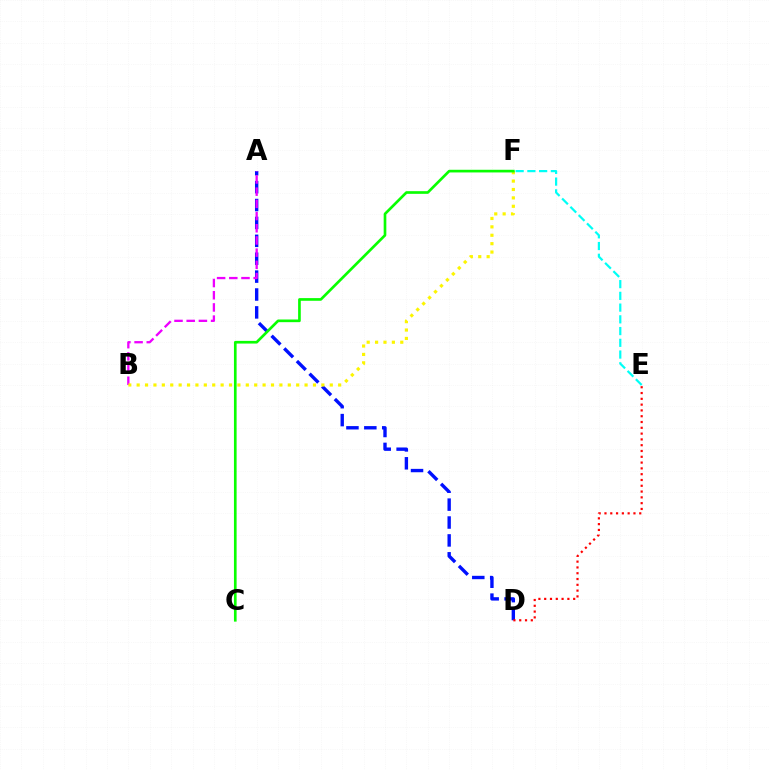{('A', 'D'): [{'color': '#0010ff', 'line_style': 'dashed', 'thickness': 2.43}], ('A', 'B'): [{'color': '#ee00ff', 'line_style': 'dashed', 'thickness': 1.66}], ('D', 'E'): [{'color': '#ff0000', 'line_style': 'dotted', 'thickness': 1.57}], ('B', 'F'): [{'color': '#fcf500', 'line_style': 'dotted', 'thickness': 2.28}], ('C', 'F'): [{'color': '#08ff00', 'line_style': 'solid', 'thickness': 1.92}], ('E', 'F'): [{'color': '#00fff6', 'line_style': 'dashed', 'thickness': 1.59}]}